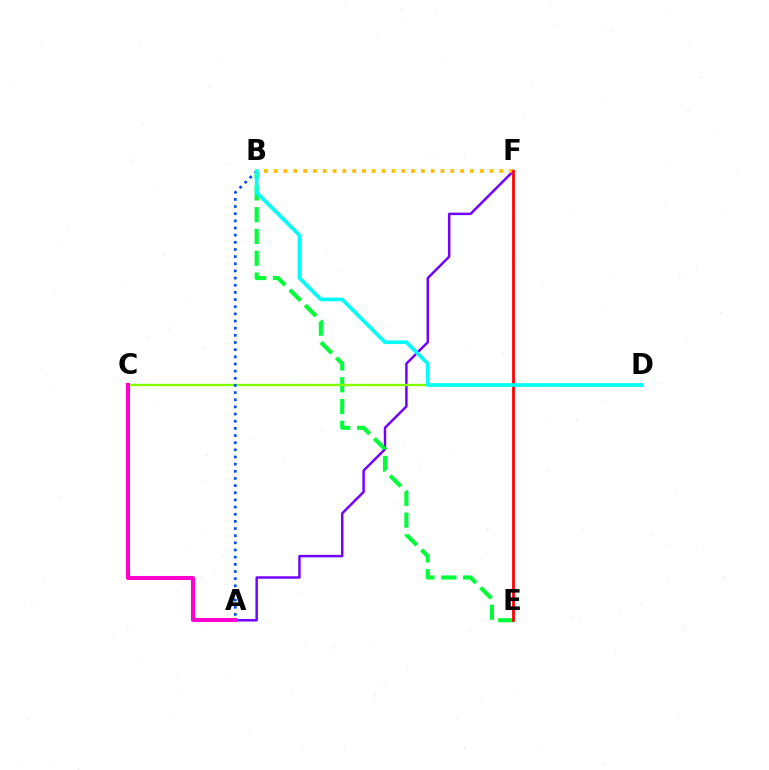{('A', 'F'): [{'color': '#7200ff', 'line_style': 'solid', 'thickness': 1.78}], ('B', 'E'): [{'color': '#00ff39', 'line_style': 'dashed', 'thickness': 2.96}], ('C', 'D'): [{'color': '#84ff00', 'line_style': 'solid', 'thickness': 1.7}], ('A', 'C'): [{'color': '#ff00cf', 'line_style': 'solid', 'thickness': 2.95}], ('A', 'B'): [{'color': '#004bff', 'line_style': 'dotted', 'thickness': 1.94}], ('B', 'F'): [{'color': '#ffbd00', 'line_style': 'dotted', 'thickness': 2.67}], ('E', 'F'): [{'color': '#ff0000', 'line_style': 'solid', 'thickness': 1.98}], ('B', 'D'): [{'color': '#00fff6', 'line_style': 'solid', 'thickness': 2.63}]}